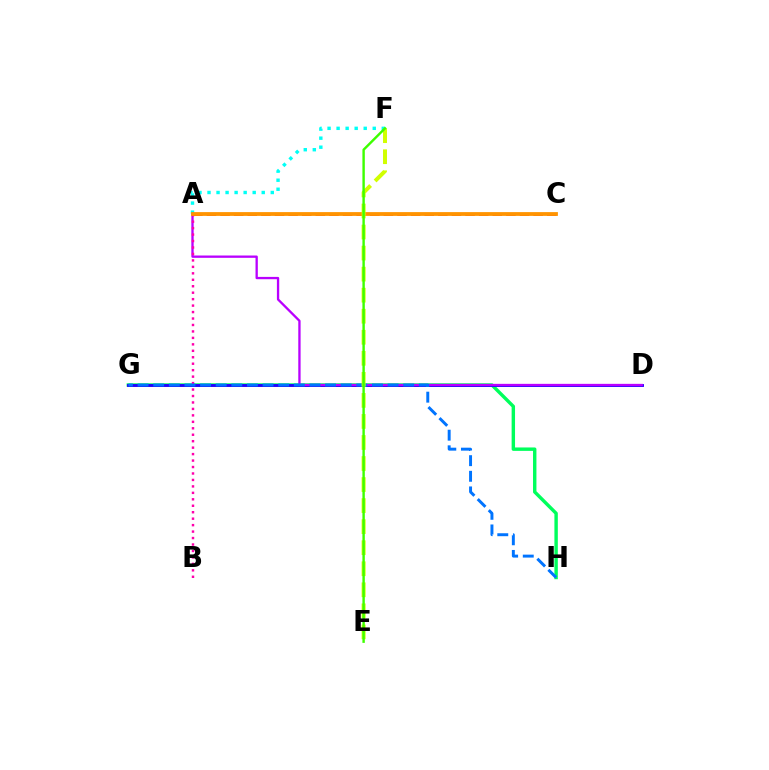{('A', 'F'): [{'color': '#00fff6', 'line_style': 'dotted', 'thickness': 2.46}], ('G', 'H'): [{'color': '#00ff5c', 'line_style': 'solid', 'thickness': 2.46}, {'color': '#0074ff', 'line_style': 'dashed', 'thickness': 2.12}], ('A', 'C'): [{'color': '#ff0000', 'line_style': 'dashed', 'thickness': 1.85}, {'color': '#ff9400', 'line_style': 'solid', 'thickness': 2.73}], ('D', 'G'): [{'color': '#2500ff', 'line_style': 'solid', 'thickness': 2.08}], ('A', 'D'): [{'color': '#b900ff', 'line_style': 'solid', 'thickness': 1.67}], ('A', 'B'): [{'color': '#ff00ac', 'line_style': 'dotted', 'thickness': 1.75}], ('E', 'F'): [{'color': '#d1ff00', 'line_style': 'dashed', 'thickness': 2.86}, {'color': '#3dff00', 'line_style': 'solid', 'thickness': 1.74}]}